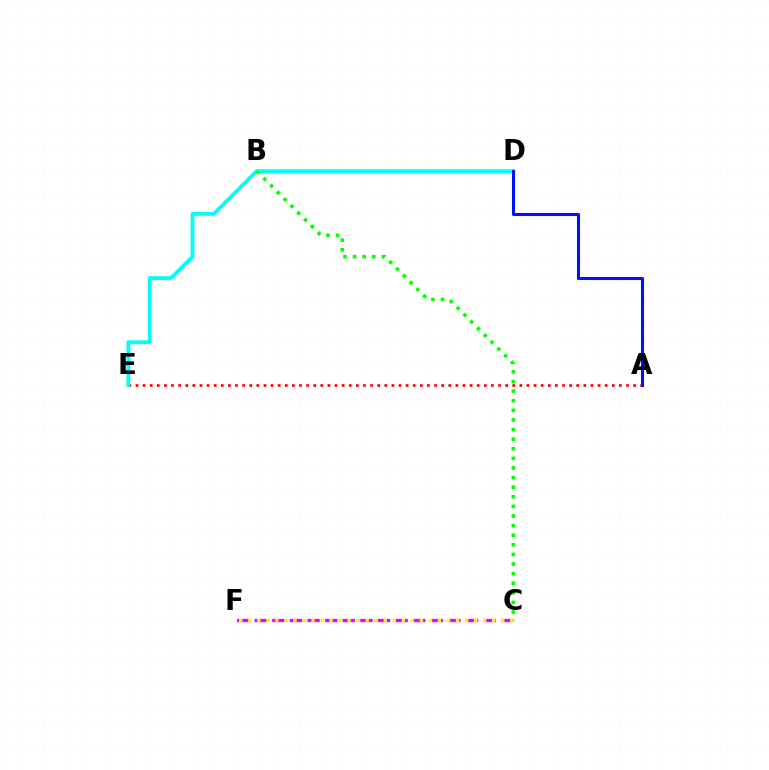{('A', 'E'): [{'color': '#ff0000', 'line_style': 'dotted', 'thickness': 1.93}], ('D', 'E'): [{'color': '#00fff6', 'line_style': 'solid', 'thickness': 2.74}], ('B', 'C'): [{'color': '#08ff00', 'line_style': 'dotted', 'thickness': 2.61}], ('A', 'D'): [{'color': '#0010ff', 'line_style': 'solid', 'thickness': 2.2}], ('C', 'F'): [{'color': '#ee00ff', 'line_style': 'dashed', 'thickness': 2.39}, {'color': '#fcf500', 'line_style': 'dotted', 'thickness': 2.45}]}